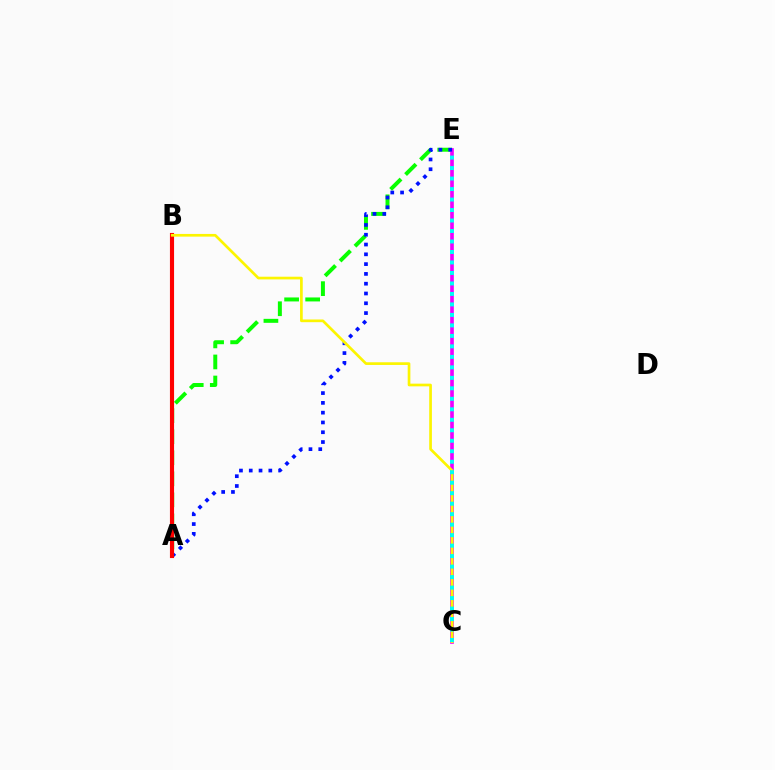{('A', 'E'): [{'color': '#08ff00', 'line_style': 'dashed', 'thickness': 2.86}, {'color': '#0010ff', 'line_style': 'dotted', 'thickness': 2.66}], ('C', 'E'): [{'color': '#ee00ff', 'line_style': 'solid', 'thickness': 2.63}, {'color': '#00fff6', 'line_style': 'dotted', 'thickness': 2.85}], ('A', 'B'): [{'color': '#ff0000', 'line_style': 'solid', 'thickness': 2.97}], ('B', 'C'): [{'color': '#fcf500', 'line_style': 'solid', 'thickness': 1.94}]}